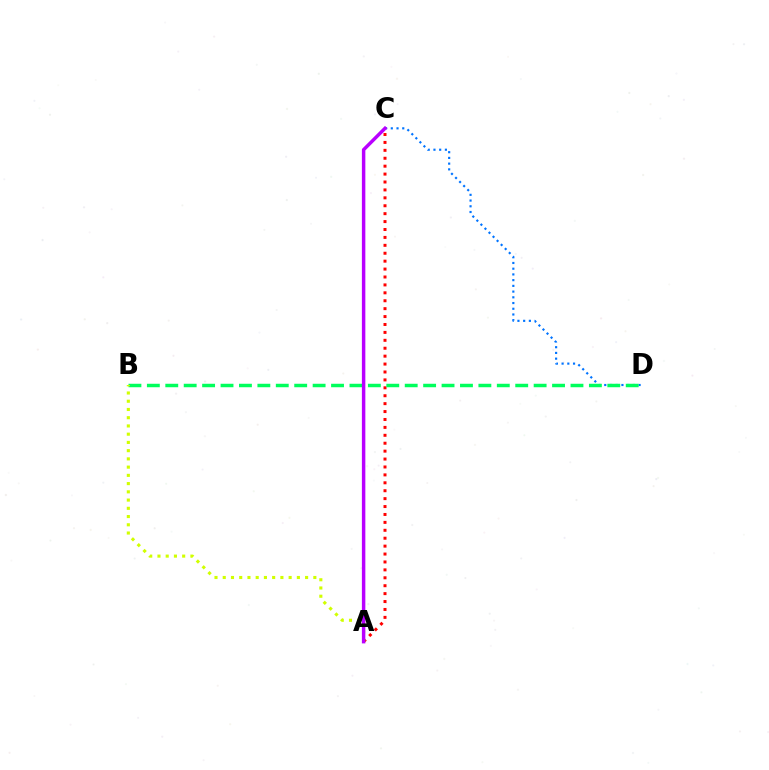{('A', 'C'): [{'color': '#ff0000', 'line_style': 'dotted', 'thickness': 2.15}, {'color': '#b900ff', 'line_style': 'solid', 'thickness': 2.49}], ('C', 'D'): [{'color': '#0074ff', 'line_style': 'dotted', 'thickness': 1.56}], ('B', 'D'): [{'color': '#00ff5c', 'line_style': 'dashed', 'thickness': 2.5}], ('A', 'B'): [{'color': '#d1ff00', 'line_style': 'dotted', 'thickness': 2.24}]}